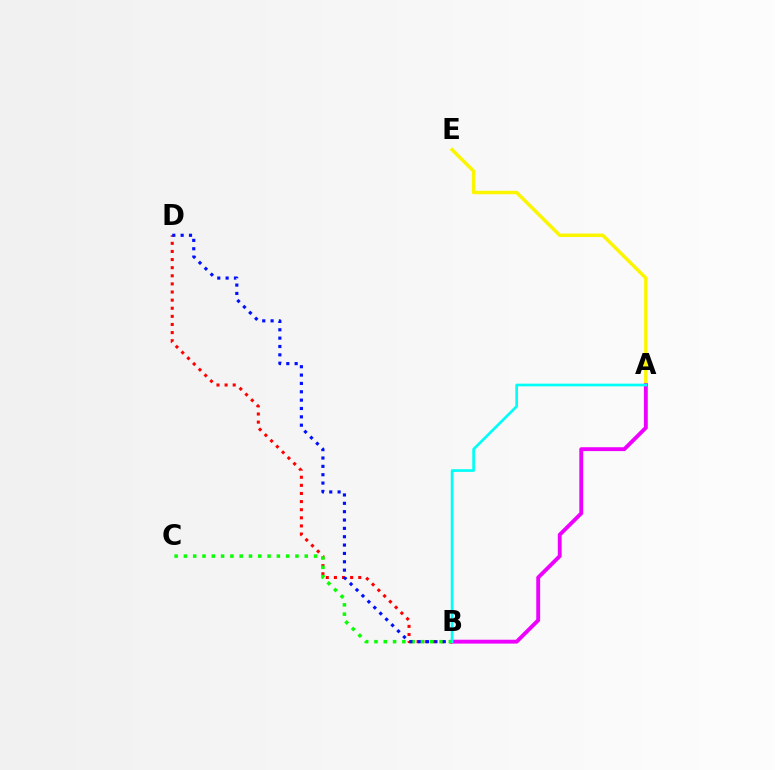{('B', 'D'): [{'color': '#ff0000', 'line_style': 'dotted', 'thickness': 2.2}, {'color': '#0010ff', 'line_style': 'dotted', 'thickness': 2.27}], ('A', 'E'): [{'color': '#fcf500', 'line_style': 'solid', 'thickness': 2.49}], ('A', 'B'): [{'color': '#ee00ff', 'line_style': 'solid', 'thickness': 2.79}, {'color': '#00fff6', 'line_style': 'solid', 'thickness': 1.93}], ('B', 'C'): [{'color': '#08ff00', 'line_style': 'dotted', 'thickness': 2.53}]}